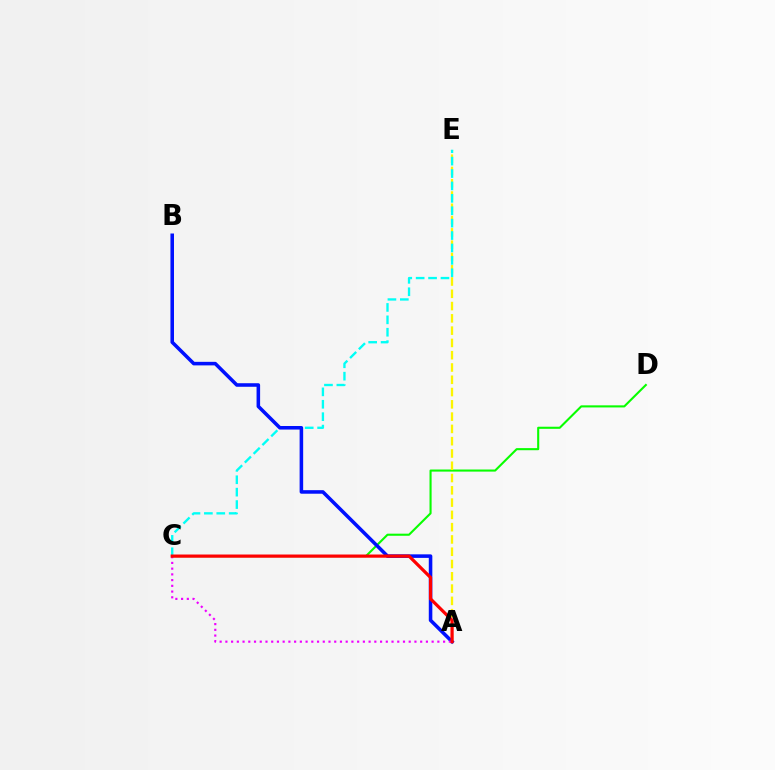{('C', 'D'): [{'color': '#08ff00', 'line_style': 'solid', 'thickness': 1.51}], ('A', 'E'): [{'color': '#fcf500', 'line_style': 'dashed', 'thickness': 1.67}], ('C', 'E'): [{'color': '#00fff6', 'line_style': 'dashed', 'thickness': 1.69}], ('A', 'B'): [{'color': '#0010ff', 'line_style': 'solid', 'thickness': 2.56}], ('A', 'C'): [{'color': '#ee00ff', 'line_style': 'dotted', 'thickness': 1.56}, {'color': '#ff0000', 'line_style': 'solid', 'thickness': 2.3}]}